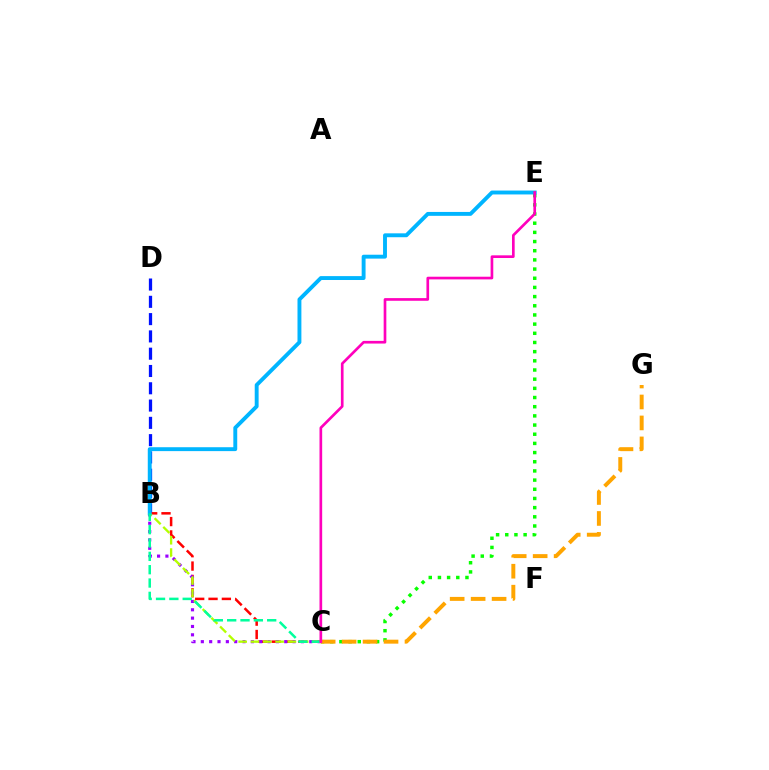{('B', 'D'): [{'color': '#0010ff', 'line_style': 'dashed', 'thickness': 2.35}], ('B', 'C'): [{'color': '#ff0000', 'line_style': 'dashed', 'thickness': 1.81}, {'color': '#9b00ff', 'line_style': 'dotted', 'thickness': 2.27}, {'color': '#b3ff00', 'line_style': 'dashed', 'thickness': 1.67}, {'color': '#00ff9d', 'line_style': 'dashed', 'thickness': 1.81}], ('C', 'E'): [{'color': '#08ff00', 'line_style': 'dotted', 'thickness': 2.49}, {'color': '#ff00bd', 'line_style': 'solid', 'thickness': 1.92}], ('B', 'E'): [{'color': '#00b5ff', 'line_style': 'solid', 'thickness': 2.8}], ('C', 'G'): [{'color': '#ffa500', 'line_style': 'dashed', 'thickness': 2.85}]}